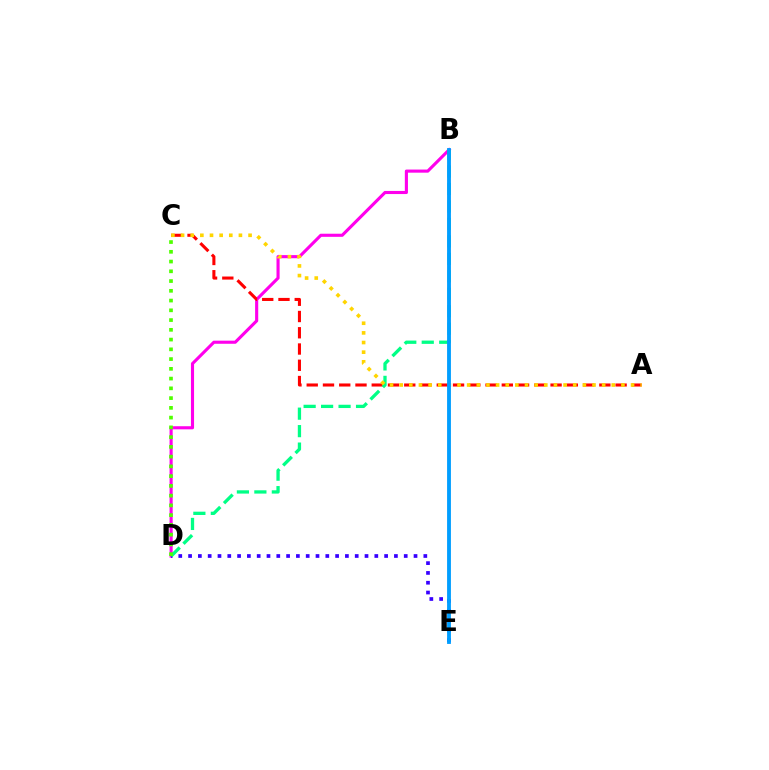{('B', 'D'): [{'color': '#ff00ed', 'line_style': 'solid', 'thickness': 2.24}, {'color': '#00ff86', 'line_style': 'dashed', 'thickness': 2.37}], ('A', 'C'): [{'color': '#ff0000', 'line_style': 'dashed', 'thickness': 2.21}, {'color': '#ffd500', 'line_style': 'dotted', 'thickness': 2.62}], ('D', 'E'): [{'color': '#3700ff', 'line_style': 'dotted', 'thickness': 2.66}], ('C', 'D'): [{'color': '#4fff00', 'line_style': 'dotted', 'thickness': 2.65}], ('B', 'E'): [{'color': '#009eff', 'line_style': 'solid', 'thickness': 2.76}]}